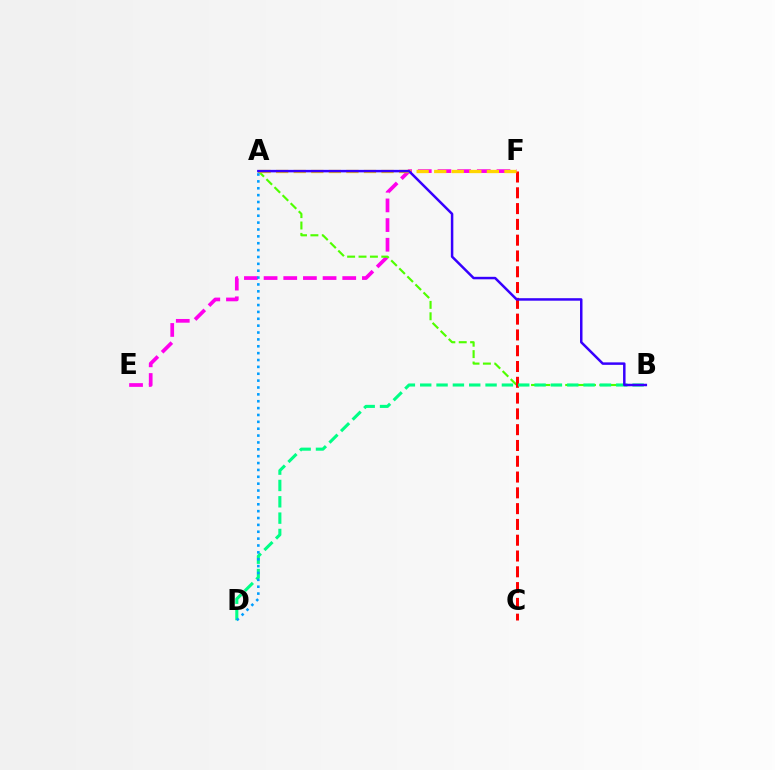{('E', 'F'): [{'color': '#ff00ed', 'line_style': 'dashed', 'thickness': 2.67}], ('A', 'B'): [{'color': '#4fff00', 'line_style': 'dashed', 'thickness': 1.55}, {'color': '#3700ff', 'line_style': 'solid', 'thickness': 1.79}], ('C', 'F'): [{'color': '#ff0000', 'line_style': 'dashed', 'thickness': 2.15}], ('B', 'D'): [{'color': '#00ff86', 'line_style': 'dashed', 'thickness': 2.22}], ('A', 'F'): [{'color': '#ffd500', 'line_style': 'dashed', 'thickness': 2.39}], ('A', 'D'): [{'color': '#009eff', 'line_style': 'dotted', 'thickness': 1.87}]}